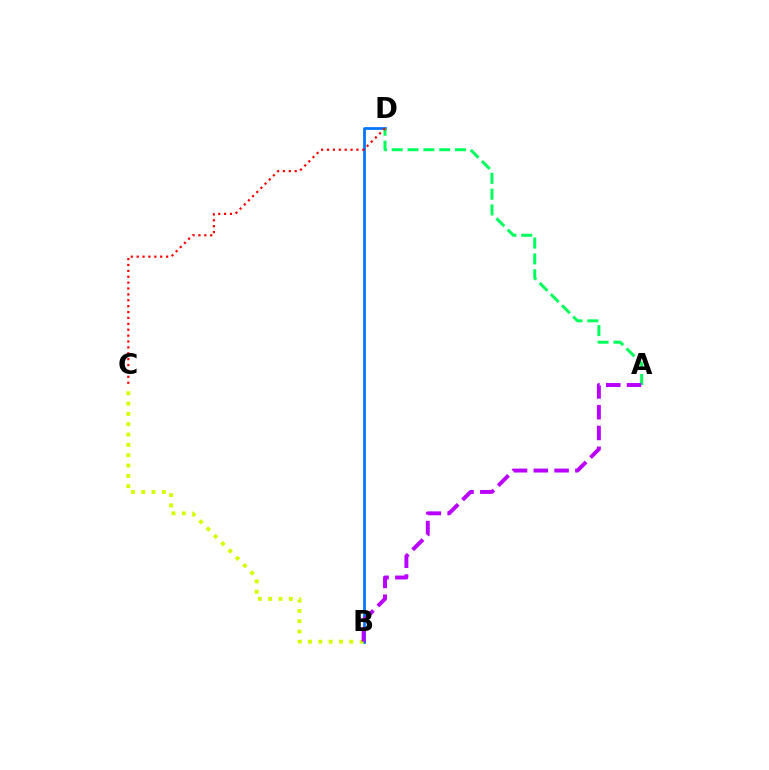{('B', 'D'): [{'color': '#0074ff', 'line_style': 'solid', 'thickness': 1.96}], ('B', 'C'): [{'color': '#d1ff00', 'line_style': 'dotted', 'thickness': 2.81}], ('A', 'D'): [{'color': '#00ff5c', 'line_style': 'dashed', 'thickness': 2.15}], ('A', 'B'): [{'color': '#b900ff', 'line_style': 'dashed', 'thickness': 2.82}], ('C', 'D'): [{'color': '#ff0000', 'line_style': 'dotted', 'thickness': 1.6}]}